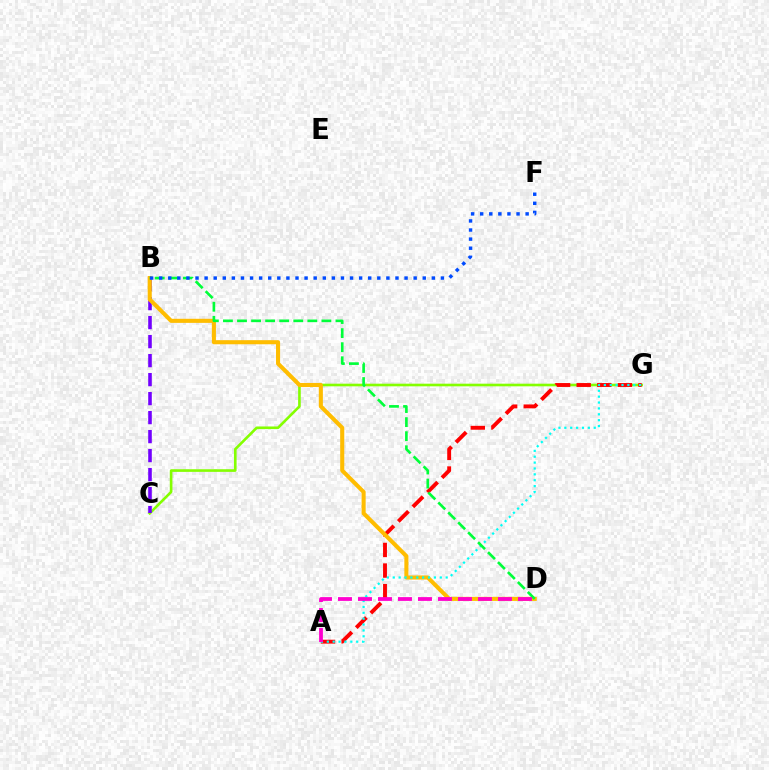{('C', 'G'): [{'color': '#84ff00', 'line_style': 'solid', 'thickness': 1.9}], ('A', 'G'): [{'color': '#ff0000', 'line_style': 'dashed', 'thickness': 2.8}, {'color': '#00fff6', 'line_style': 'dotted', 'thickness': 1.6}], ('B', 'C'): [{'color': '#7200ff', 'line_style': 'dashed', 'thickness': 2.58}], ('B', 'D'): [{'color': '#ffbd00', 'line_style': 'solid', 'thickness': 2.93}, {'color': '#00ff39', 'line_style': 'dashed', 'thickness': 1.91}], ('A', 'D'): [{'color': '#ff00cf', 'line_style': 'dashed', 'thickness': 2.72}], ('B', 'F'): [{'color': '#004bff', 'line_style': 'dotted', 'thickness': 2.47}]}